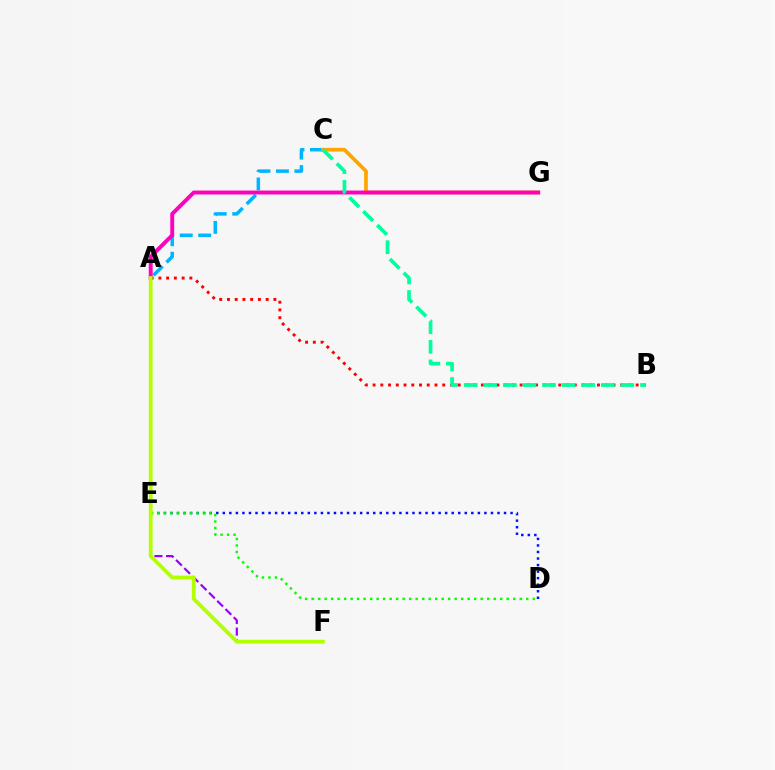{('E', 'F'): [{'color': '#9b00ff', 'line_style': 'dashed', 'thickness': 1.58}], ('D', 'E'): [{'color': '#0010ff', 'line_style': 'dotted', 'thickness': 1.78}, {'color': '#08ff00', 'line_style': 'dotted', 'thickness': 1.77}], ('A', 'B'): [{'color': '#ff0000', 'line_style': 'dotted', 'thickness': 2.1}], ('A', 'C'): [{'color': '#00b5ff', 'line_style': 'dashed', 'thickness': 2.51}], ('C', 'G'): [{'color': '#ffa500', 'line_style': 'solid', 'thickness': 2.66}], ('A', 'G'): [{'color': '#ff00bd', 'line_style': 'solid', 'thickness': 2.82}], ('A', 'F'): [{'color': '#b3ff00', 'line_style': 'solid', 'thickness': 2.73}], ('B', 'C'): [{'color': '#00ff9d', 'line_style': 'dashed', 'thickness': 2.66}]}